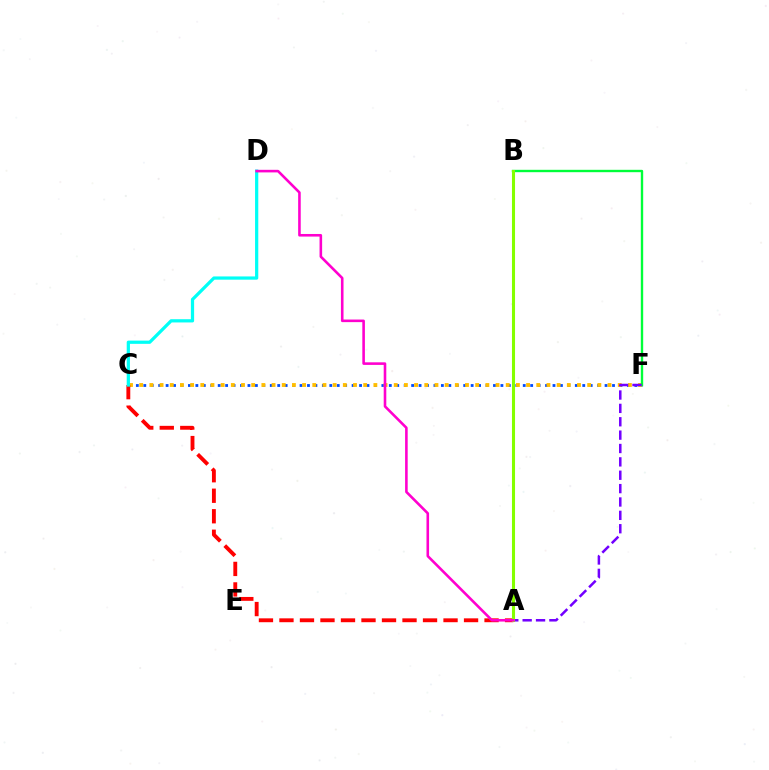{('C', 'F'): [{'color': '#004bff', 'line_style': 'dotted', 'thickness': 2.02}, {'color': '#ffbd00', 'line_style': 'dotted', 'thickness': 2.77}], ('B', 'F'): [{'color': '#00ff39', 'line_style': 'solid', 'thickness': 1.71}], ('A', 'C'): [{'color': '#ff0000', 'line_style': 'dashed', 'thickness': 2.79}], ('A', 'F'): [{'color': '#7200ff', 'line_style': 'dashed', 'thickness': 1.82}], ('A', 'B'): [{'color': '#84ff00', 'line_style': 'solid', 'thickness': 2.21}], ('C', 'D'): [{'color': '#00fff6', 'line_style': 'solid', 'thickness': 2.33}], ('A', 'D'): [{'color': '#ff00cf', 'line_style': 'solid', 'thickness': 1.87}]}